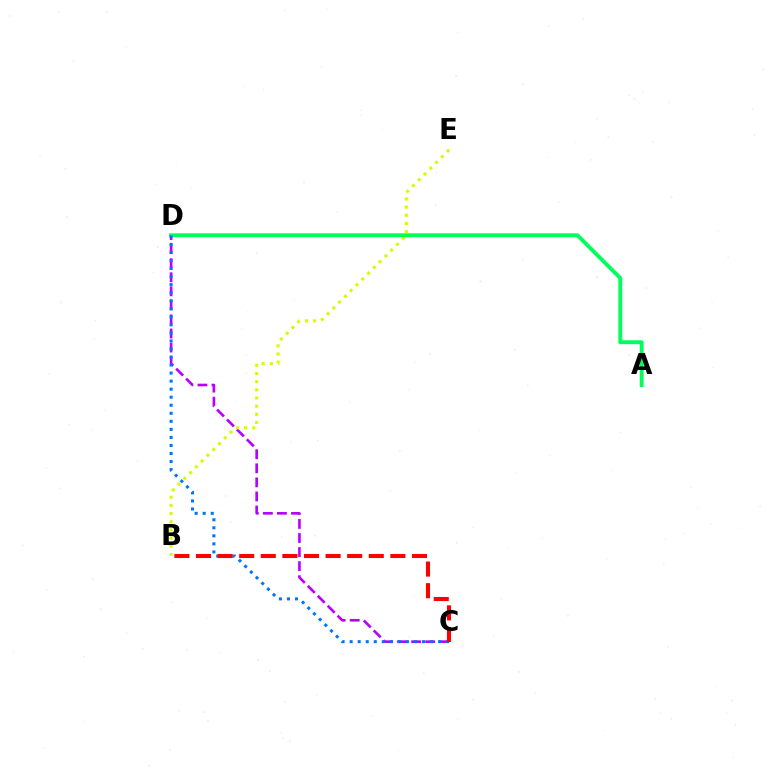{('C', 'D'): [{'color': '#b900ff', 'line_style': 'dashed', 'thickness': 1.91}, {'color': '#0074ff', 'line_style': 'dotted', 'thickness': 2.18}], ('A', 'D'): [{'color': '#00ff5c', 'line_style': 'solid', 'thickness': 2.81}], ('B', 'C'): [{'color': '#ff0000', 'line_style': 'dashed', 'thickness': 2.93}], ('B', 'E'): [{'color': '#d1ff00', 'line_style': 'dotted', 'thickness': 2.22}]}